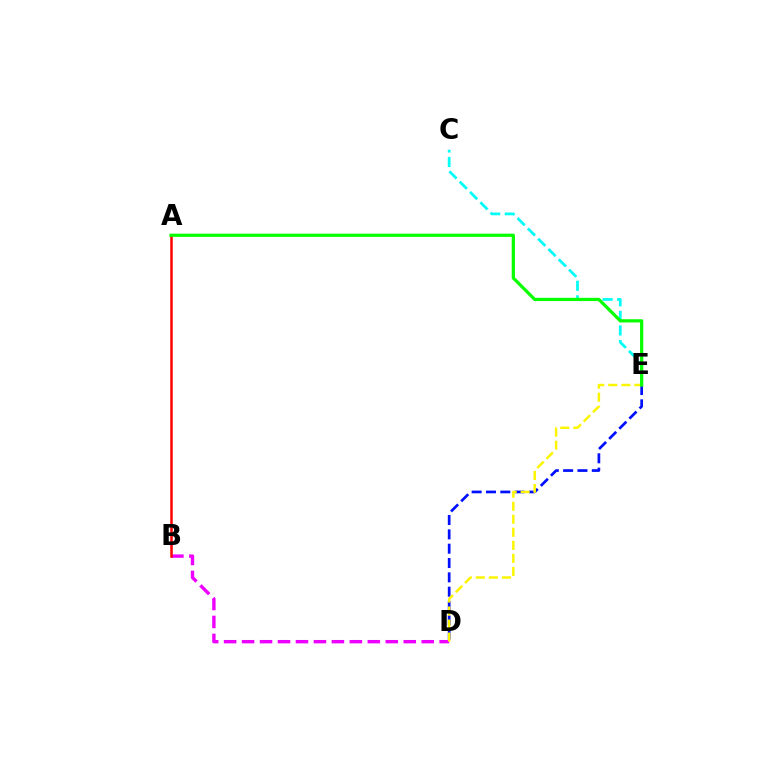{('C', 'E'): [{'color': '#00fff6', 'line_style': 'dashed', 'thickness': 1.98}], ('B', 'D'): [{'color': '#ee00ff', 'line_style': 'dashed', 'thickness': 2.44}], ('A', 'B'): [{'color': '#ff0000', 'line_style': 'solid', 'thickness': 1.8}], ('D', 'E'): [{'color': '#0010ff', 'line_style': 'dashed', 'thickness': 1.95}, {'color': '#fcf500', 'line_style': 'dashed', 'thickness': 1.77}], ('A', 'E'): [{'color': '#08ff00', 'line_style': 'solid', 'thickness': 2.32}]}